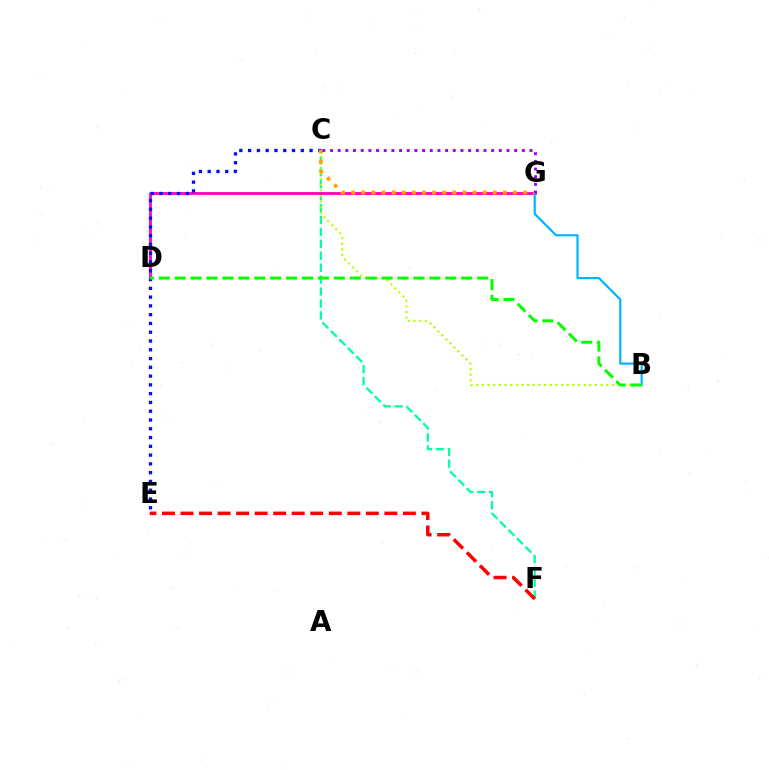{('C', 'F'): [{'color': '#00ff9d', 'line_style': 'dashed', 'thickness': 1.62}], ('D', 'G'): [{'color': '#ff00bd', 'line_style': 'solid', 'thickness': 2.04}], ('B', 'C'): [{'color': '#b3ff00', 'line_style': 'dotted', 'thickness': 1.54}], ('C', 'E'): [{'color': '#0010ff', 'line_style': 'dotted', 'thickness': 2.38}], ('B', 'G'): [{'color': '#00b5ff', 'line_style': 'solid', 'thickness': 1.59}], ('B', 'D'): [{'color': '#08ff00', 'line_style': 'dashed', 'thickness': 2.16}], ('C', 'G'): [{'color': '#ffa500', 'line_style': 'dotted', 'thickness': 2.75}, {'color': '#9b00ff', 'line_style': 'dotted', 'thickness': 2.08}], ('E', 'F'): [{'color': '#ff0000', 'line_style': 'dashed', 'thickness': 2.52}]}